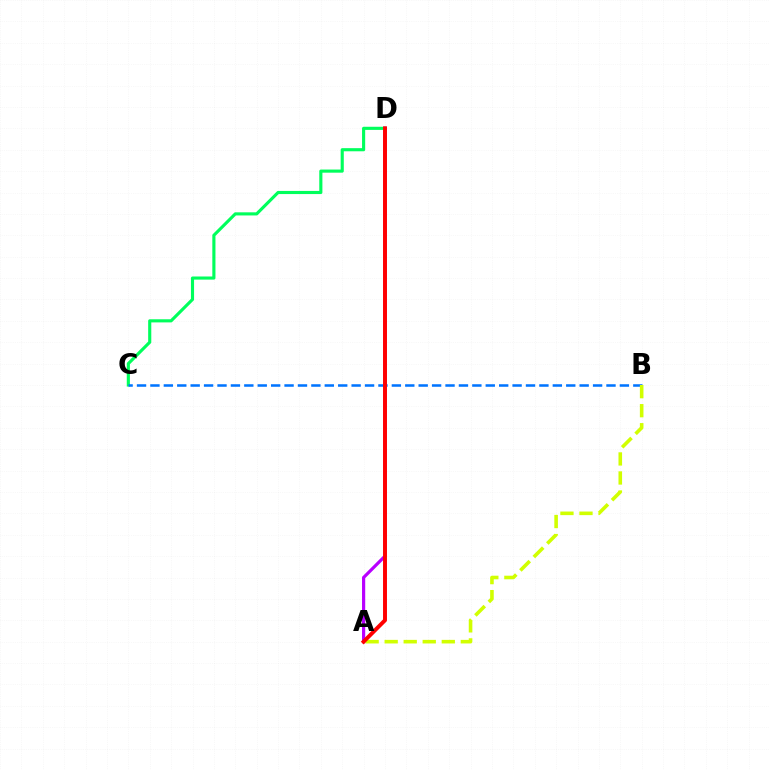{('C', 'D'): [{'color': '#00ff5c', 'line_style': 'solid', 'thickness': 2.25}], ('A', 'D'): [{'color': '#b900ff', 'line_style': 'solid', 'thickness': 2.29}, {'color': '#ff0000', 'line_style': 'solid', 'thickness': 2.83}], ('B', 'C'): [{'color': '#0074ff', 'line_style': 'dashed', 'thickness': 1.82}], ('A', 'B'): [{'color': '#d1ff00', 'line_style': 'dashed', 'thickness': 2.59}]}